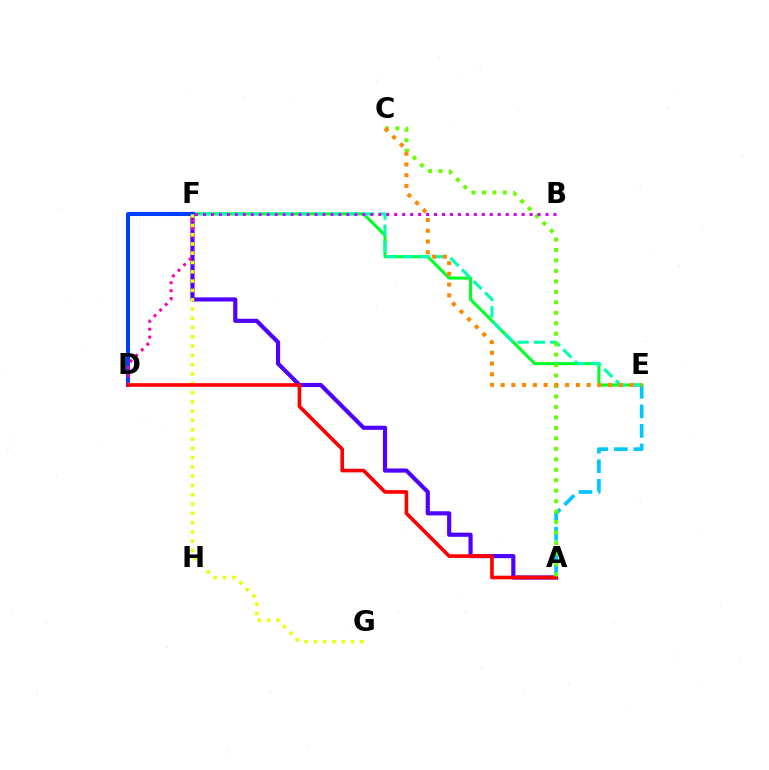{('A', 'F'): [{'color': '#4f00ff', 'line_style': 'solid', 'thickness': 2.99}], ('A', 'E'): [{'color': '#00c7ff', 'line_style': 'dashed', 'thickness': 2.65}], ('E', 'F'): [{'color': '#00ff27', 'line_style': 'solid', 'thickness': 2.21}, {'color': '#00ffaf', 'line_style': 'dashed', 'thickness': 2.22}], ('D', 'F'): [{'color': '#003fff', 'line_style': 'solid', 'thickness': 2.9}, {'color': '#ff00a0', 'line_style': 'dotted', 'thickness': 2.15}], ('F', 'G'): [{'color': '#eeff00', 'line_style': 'dotted', 'thickness': 2.52}], ('A', 'D'): [{'color': '#ff0000', 'line_style': 'solid', 'thickness': 2.61}], ('A', 'C'): [{'color': '#66ff00', 'line_style': 'dotted', 'thickness': 2.84}], ('C', 'E'): [{'color': '#ff8800', 'line_style': 'dotted', 'thickness': 2.92}], ('B', 'F'): [{'color': '#d600ff', 'line_style': 'dotted', 'thickness': 2.16}]}